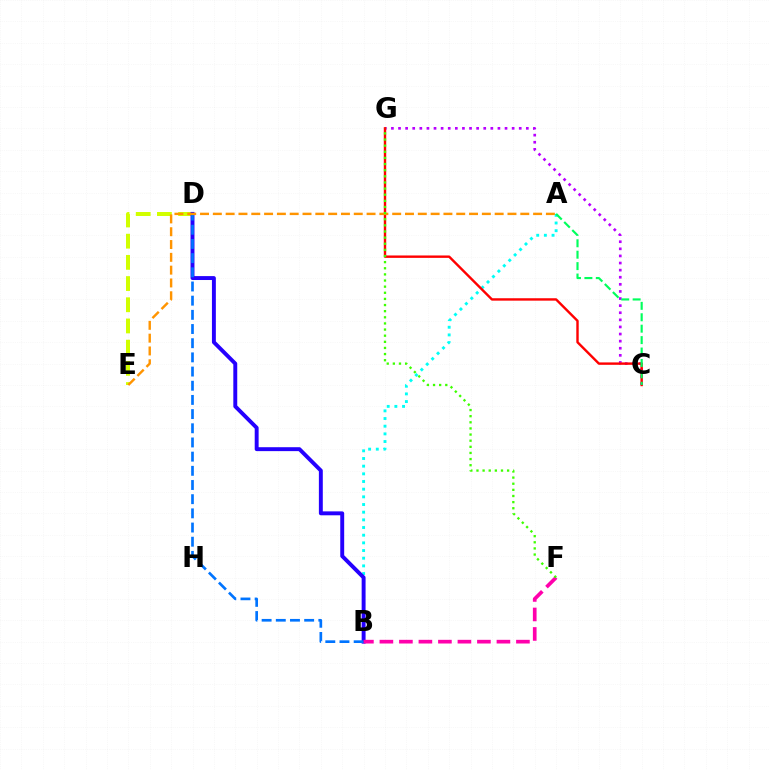{('C', 'G'): [{'color': '#b900ff', 'line_style': 'dotted', 'thickness': 1.93}, {'color': '#ff0000', 'line_style': 'solid', 'thickness': 1.73}], ('A', 'B'): [{'color': '#00fff6', 'line_style': 'dotted', 'thickness': 2.08}], ('D', 'E'): [{'color': '#d1ff00', 'line_style': 'dashed', 'thickness': 2.88}], ('B', 'D'): [{'color': '#2500ff', 'line_style': 'solid', 'thickness': 2.82}, {'color': '#0074ff', 'line_style': 'dashed', 'thickness': 1.93}], ('B', 'F'): [{'color': '#ff00ac', 'line_style': 'dashed', 'thickness': 2.65}], ('A', 'E'): [{'color': '#ff9400', 'line_style': 'dashed', 'thickness': 1.74}], ('A', 'C'): [{'color': '#00ff5c', 'line_style': 'dashed', 'thickness': 1.55}], ('F', 'G'): [{'color': '#3dff00', 'line_style': 'dotted', 'thickness': 1.67}]}